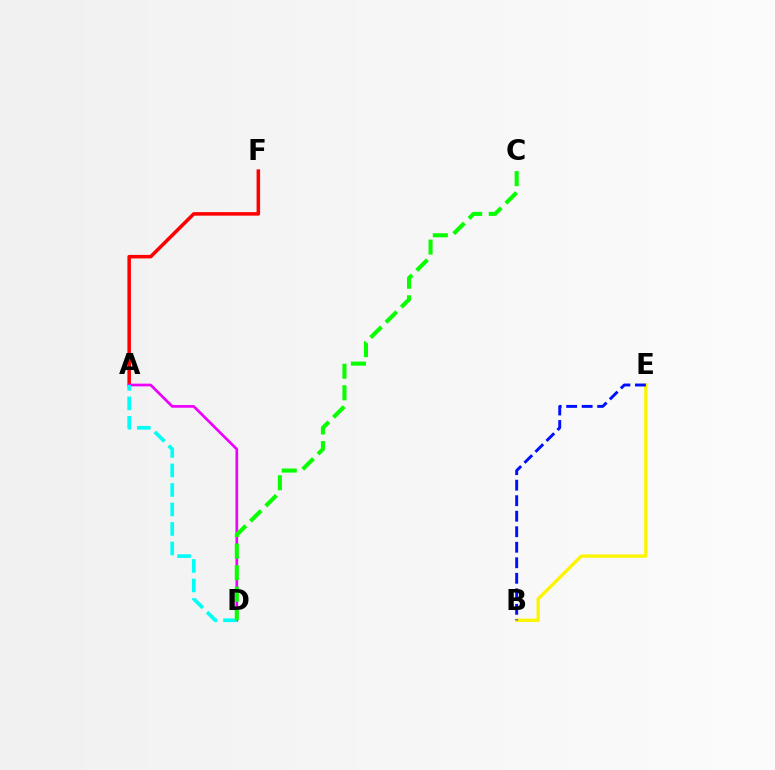{('A', 'F'): [{'color': '#ff0000', 'line_style': 'solid', 'thickness': 2.54}], ('A', 'D'): [{'color': '#ee00ff', 'line_style': 'solid', 'thickness': 1.94}, {'color': '#00fff6', 'line_style': 'dashed', 'thickness': 2.65}], ('B', 'E'): [{'color': '#fcf500', 'line_style': 'solid', 'thickness': 2.4}, {'color': '#0010ff', 'line_style': 'dashed', 'thickness': 2.11}], ('C', 'D'): [{'color': '#08ff00', 'line_style': 'dashed', 'thickness': 2.93}]}